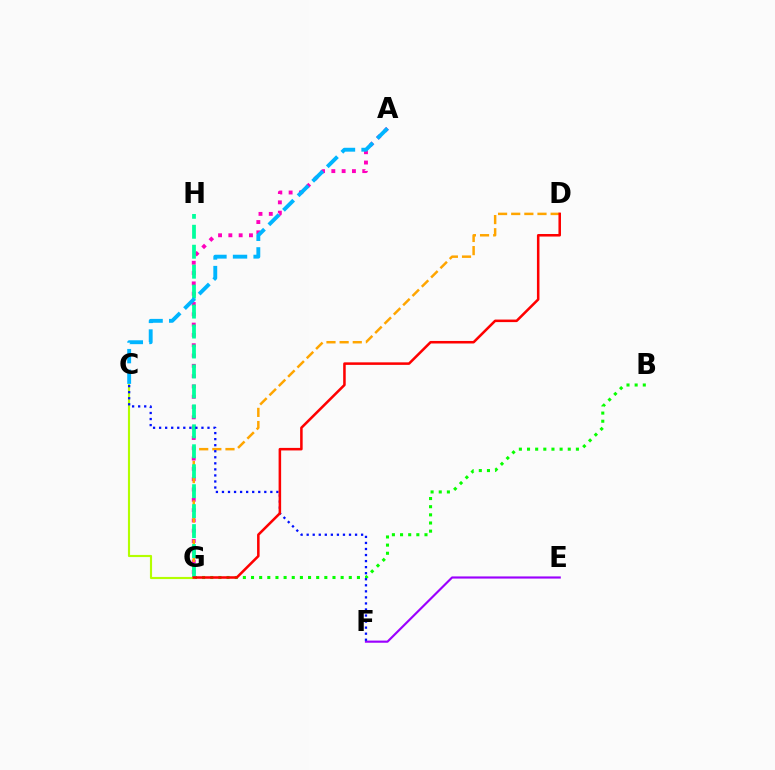{('E', 'F'): [{'color': '#9b00ff', 'line_style': 'solid', 'thickness': 1.55}], ('B', 'G'): [{'color': '#08ff00', 'line_style': 'dotted', 'thickness': 2.21}], ('A', 'G'): [{'color': '#ff00bd', 'line_style': 'dotted', 'thickness': 2.8}], ('D', 'G'): [{'color': '#ffa500', 'line_style': 'dashed', 'thickness': 1.78}, {'color': '#ff0000', 'line_style': 'solid', 'thickness': 1.83}], ('G', 'H'): [{'color': '#00ff9d', 'line_style': 'dashed', 'thickness': 2.71}], ('C', 'G'): [{'color': '#b3ff00', 'line_style': 'solid', 'thickness': 1.54}], ('A', 'C'): [{'color': '#00b5ff', 'line_style': 'dashed', 'thickness': 2.8}], ('C', 'F'): [{'color': '#0010ff', 'line_style': 'dotted', 'thickness': 1.64}]}